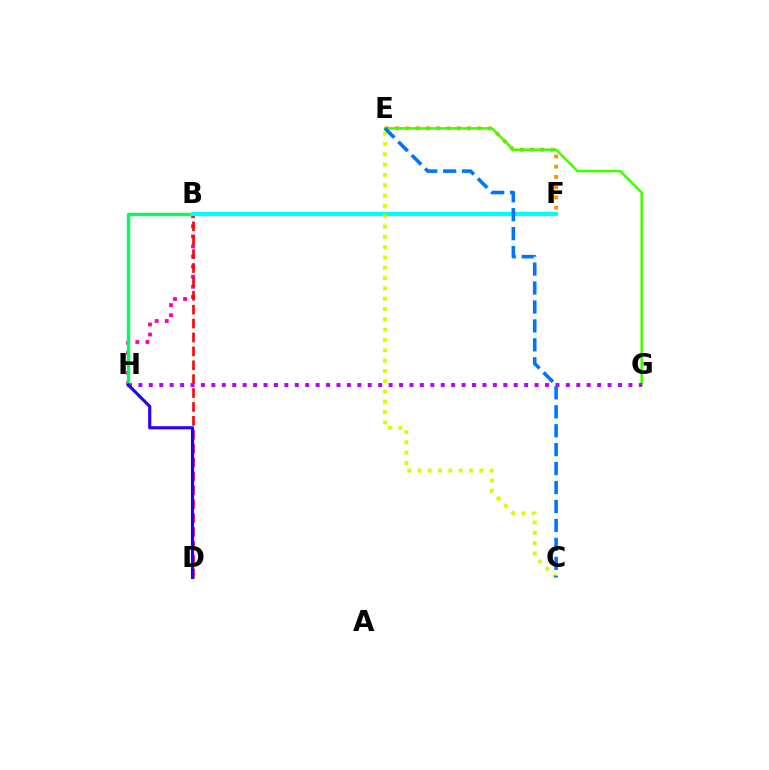{('B', 'H'): [{'color': '#ff00ac', 'line_style': 'dotted', 'thickness': 2.74}, {'color': '#00ff5c', 'line_style': 'solid', 'thickness': 2.4}], ('E', 'F'): [{'color': '#ff9400', 'line_style': 'dotted', 'thickness': 2.79}], ('E', 'G'): [{'color': '#3dff00', 'line_style': 'solid', 'thickness': 1.79}], ('B', 'D'): [{'color': '#ff0000', 'line_style': 'dashed', 'thickness': 1.89}], ('G', 'H'): [{'color': '#b900ff', 'line_style': 'dotted', 'thickness': 2.83}], ('B', 'F'): [{'color': '#00fff6', 'line_style': 'solid', 'thickness': 3.0}], ('C', 'E'): [{'color': '#d1ff00', 'line_style': 'dotted', 'thickness': 2.8}, {'color': '#0074ff', 'line_style': 'dashed', 'thickness': 2.57}], ('D', 'H'): [{'color': '#2500ff', 'line_style': 'solid', 'thickness': 2.26}]}